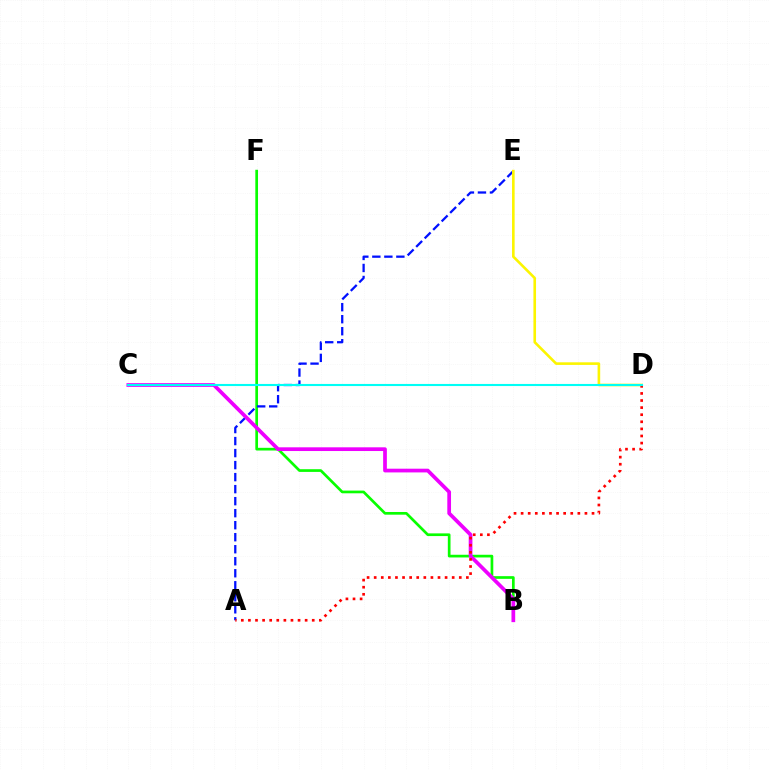{('B', 'F'): [{'color': '#08ff00', 'line_style': 'solid', 'thickness': 1.94}], ('A', 'E'): [{'color': '#0010ff', 'line_style': 'dashed', 'thickness': 1.63}], ('B', 'C'): [{'color': '#ee00ff', 'line_style': 'solid', 'thickness': 2.68}], ('D', 'E'): [{'color': '#fcf500', 'line_style': 'solid', 'thickness': 1.88}], ('A', 'D'): [{'color': '#ff0000', 'line_style': 'dotted', 'thickness': 1.93}], ('C', 'D'): [{'color': '#00fff6', 'line_style': 'solid', 'thickness': 1.51}]}